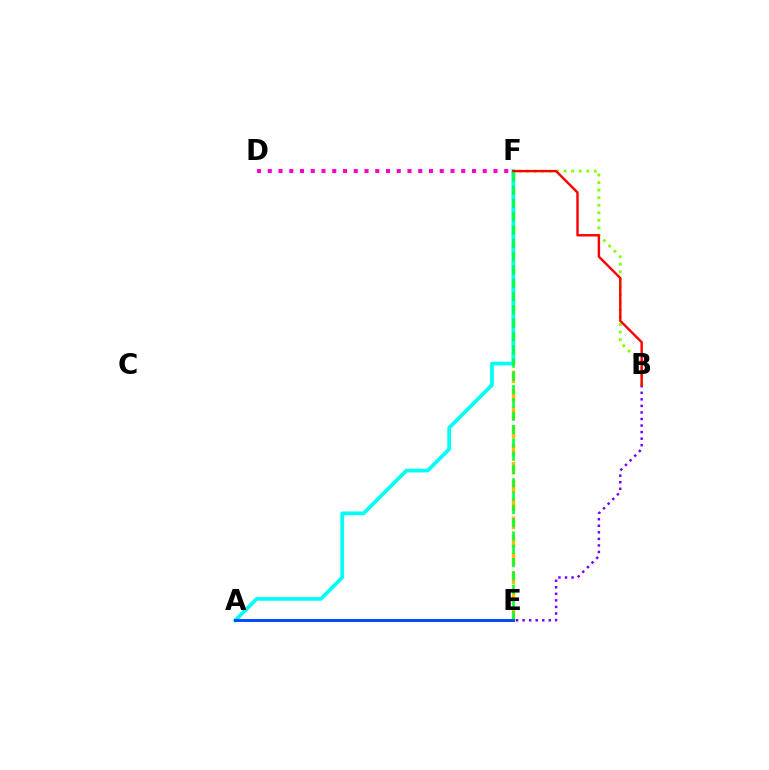{('B', 'F'): [{'color': '#84ff00', 'line_style': 'dotted', 'thickness': 2.05}, {'color': '#ff0000', 'line_style': 'solid', 'thickness': 1.74}], ('E', 'F'): [{'color': '#ffbd00', 'line_style': 'dashed', 'thickness': 2.48}, {'color': '#00ff39', 'line_style': 'dashed', 'thickness': 1.81}], ('B', 'E'): [{'color': '#7200ff', 'line_style': 'dotted', 'thickness': 1.78}], ('A', 'F'): [{'color': '#00fff6', 'line_style': 'solid', 'thickness': 2.69}], ('D', 'F'): [{'color': '#ff00cf', 'line_style': 'dotted', 'thickness': 2.92}], ('A', 'E'): [{'color': '#004bff', 'line_style': 'solid', 'thickness': 2.12}]}